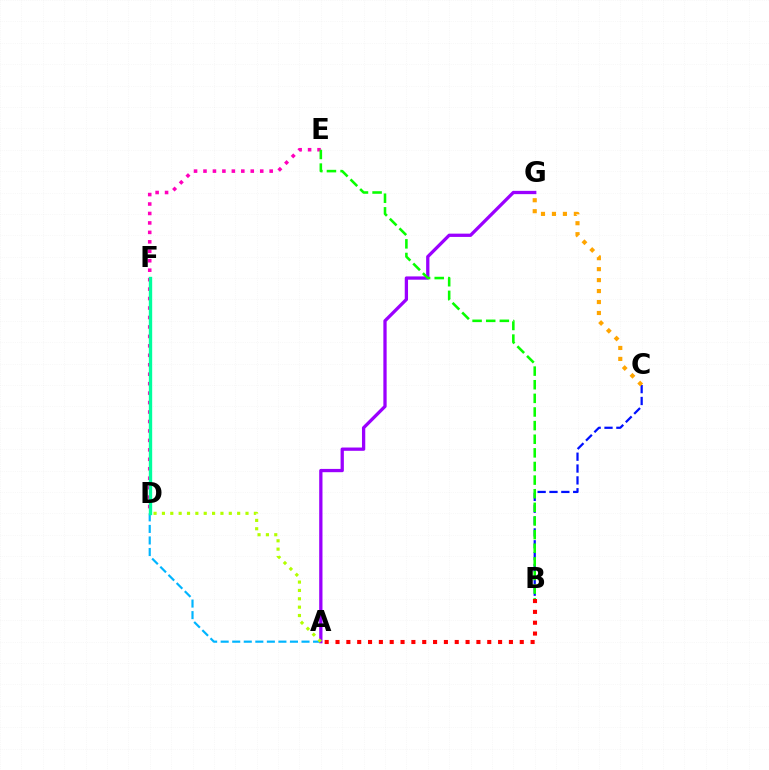{('B', 'C'): [{'color': '#0010ff', 'line_style': 'dashed', 'thickness': 1.61}], ('A', 'D'): [{'color': '#00b5ff', 'line_style': 'dashed', 'thickness': 1.57}, {'color': '#b3ff00', 'line_style': 'dotted', 'thickness': 2.27}], ('D', 'E'): [{'color': '#ff00bd', 'line_style': 'dotted', 'thickness': 2.57}], ('A', 'G'): [{'color': '#9b00ff', 'line_style': 'solid', 'thickness': 2.36}], ('D', 'F'): [{'color': '#00ff9d', 'line_style': 'solid', 'thickness': 2.42}], ('A', 'B'): [{'color': '#ff0000', 'line_style': 'dotted', 'thickness': 2.94}], ('B', 'E'): [{'color': '#08ff00', 'line_style': 'dashed', 'thickness': 1.85}], ('C', 'G'): [{'color': '#ffa500', 'line_style': 'dotted', 'thickness': 2.98}]}